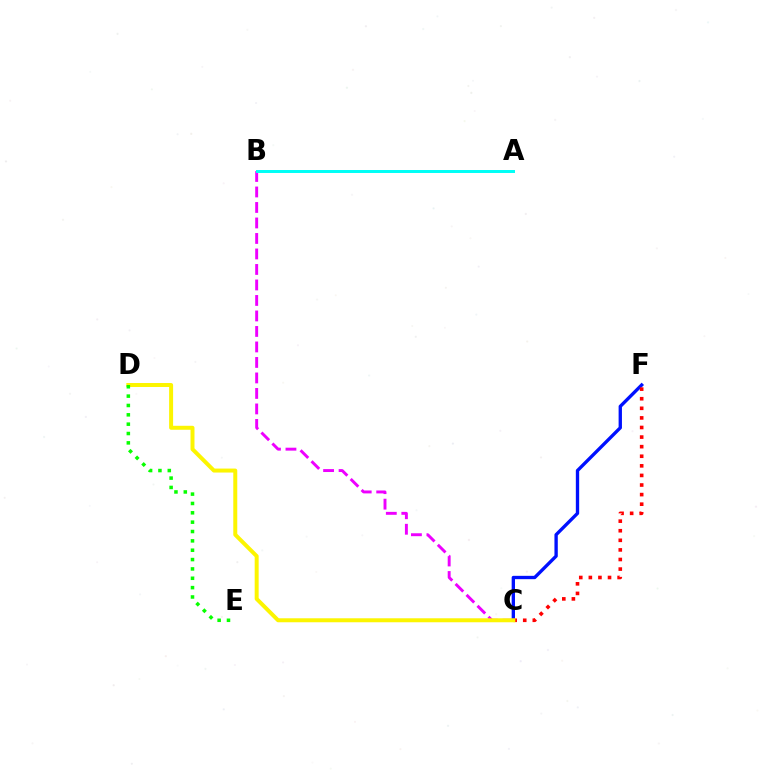{('C', 'F'): [{'color': '#0010ff', 'line_style': 'solid', 'thickness': 2.4}, {'color': '#ff0000', 'line_style': 'dotted', 'thickness': 2.6}], ('B', 'C'): [{'color': '#ee00ff', 'line_style': 'dashed', 'thickness': 2.11}], ('A', 'B'): [{'color': '#00fff6', 'line_style': 'solid', 'thickness': 2.14}], ('C', 'D'): [{'color': '#fcf500', 'line_style': 'solid', 'thickness': 2.86}], ('D', 'E'): [{'color': '#08ff00', 'line_style': 'dotted', 'thickness': 2.54}]}